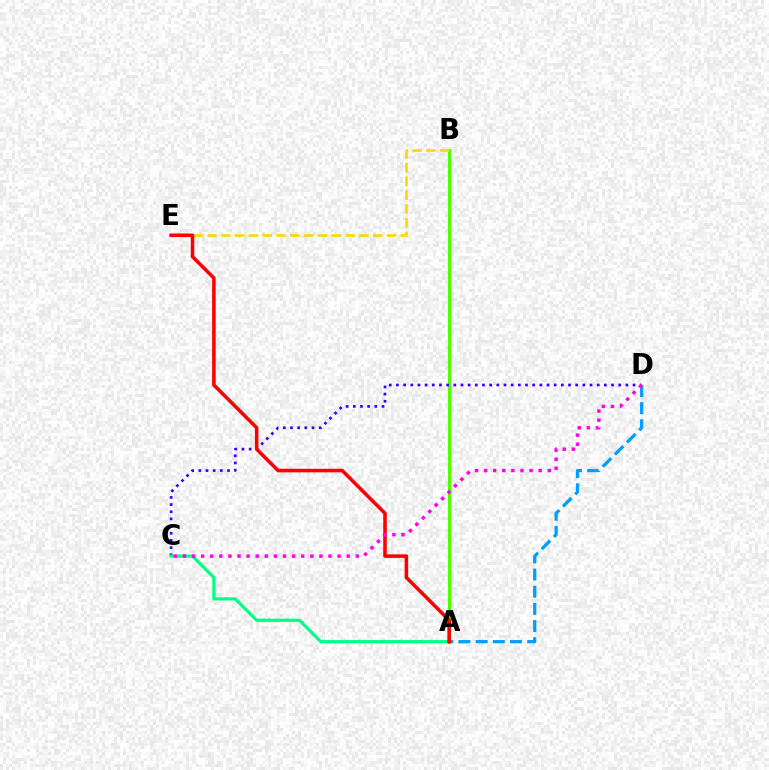{('A', 'B'): [{'color': '#4fff00', 'line_style': 'solid', 'thickness': 2.26}], ('A', 'D'): [{'color': '#009eff', 'line_style': 'dashed', 'thickness': 2.33}], ('C', 'D'): [{'color': '#3700ff', 'line_style': 'dotted', 'thickness': 1.95}, {'color': '#ff00ed', 'line_style': 'dotted', 'thickness': 2.47}], ('A', 'C'): [{'color': '#00ff86', 'line_style': 'solid', 'thickness': 2.28}], ('B', 'E'): [{'color': '#ffd500', 'line_style': 'dashed', 'thickness': 1.88}], ('A', 'E'): [{'color': '#ff0000', 'line_style': 'solid', 'thickness': 2.56}]}